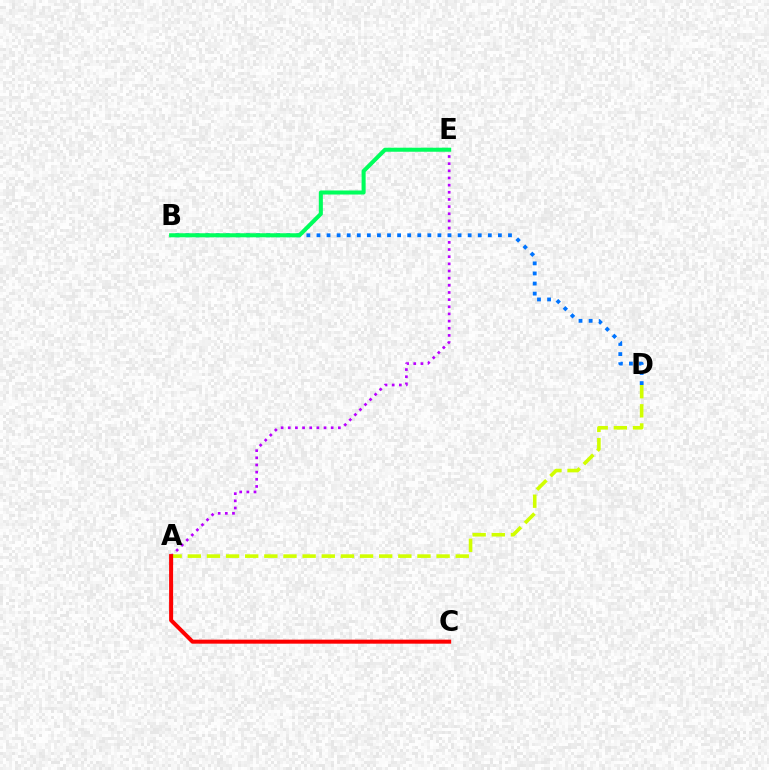{('A', 'E'): [{'color': '#b900ff', 'line_style': 'dotted', 'thickness': 1.94}], ('B', 'D'): [{'color': '#0074ff', 'line_style': 'dotted', 'thickness': 2.74}], ('A', 'D'): [{'color': '#d1ff00', 'line_style': 'dashed', 'thickness': 2.6}], ('B', 'E'): [{'color': '#00ff5c', 'line_style': 'solid', 'thickness': 2.92}], ('A', 'C'): [{'color': '#ff0000', 'line_style': 'solid', 'thickness': 2.9}]}